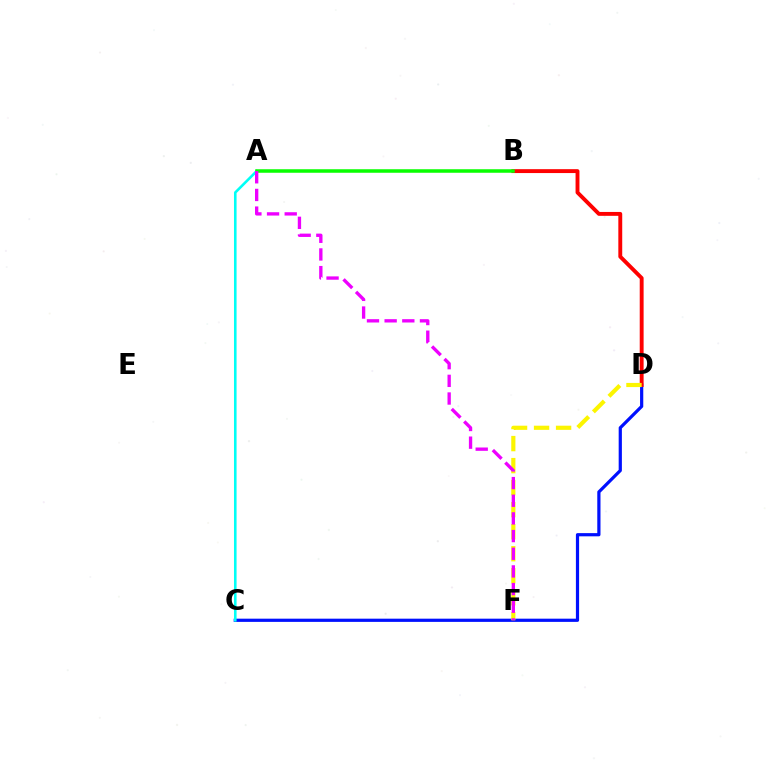{('C', 'D'): [{'color': '#0010ff', 'line_style': 'solid', 'thickness': 2.31}], ('A', 'C'): [{'color': '#00fff6', 'line_style': 'solid', 'thickness': 1.87}], ('B', 'D'): [{'color': '#ff0000', 'line_style': 'solid', 'thickness': 2.8}], ('D', 'F'): [{'color': '#fcf500', 'line_style': 'dashed', 'thickness': 2.99}], ('A', 'B'): [{'color': '#08ff00', 'line_style': 'solid', 'thickness': 2.53}], ('A', 'F'): [{'color': '#ee00ff', 'line_style': 'dashed', 'thickness': 2.4}]}